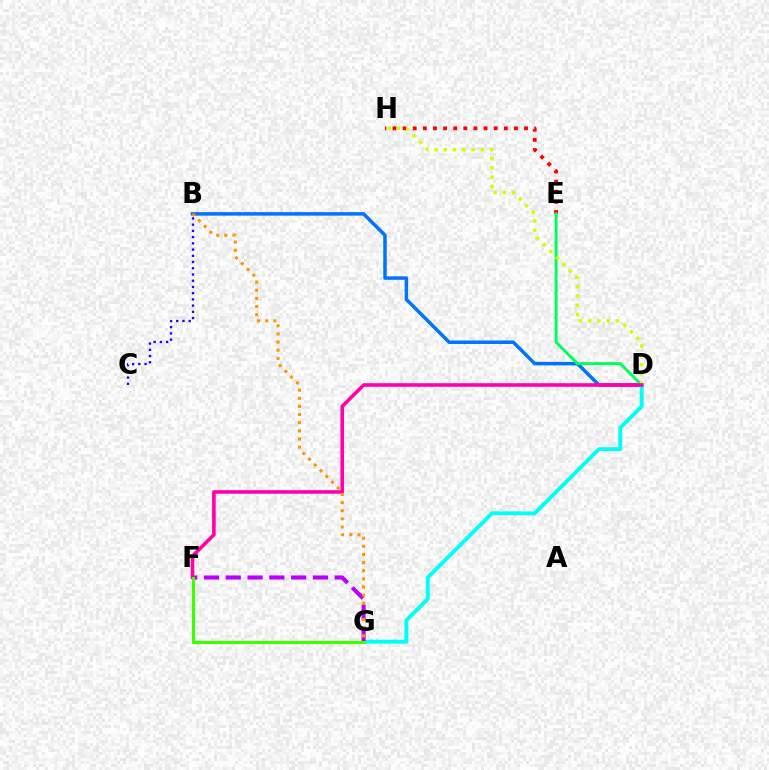{('B', 'D'): [{'color': '#0074ff', 'line_style': 'solid', 'thickness': 2.52}], ('D', 'G'): [{'color': '#00fff6', 'line_style': 'solid', 'thickness': 2.81}], ('E', 'H'): [{'color': '#ff0000', 'line_style': 'dotted', 'thickness': 2.75}], ('D', 'E'): [{'color': '#00ff5c', 'line_style': 'solid', 'thickness': 2.13}], ('B', 'C'): [{'color': '#2500ff', 'line_style': 'dotted', 'thickness': 1.69}], ('F', 'G'): [{'color': '#b900ff', 'line_style': 'dashed', 'thickness': 2.96}, {'color': '#3dff00', 'line_style': 'solid', 'thickness': 2.28}], ('D', 'H'): [{'color': '#d1ff00', 'line_style': 'dotted', 'thickness': 2.52}], ('D', 'F'): [{'color': '#ff00ac', 'line_style': 'solid', 'thickness': 2.58}], ('B', 'G'): [{'color': '#ff9400', 'line_style': 'dotted', 'thickness': 2.21}]}